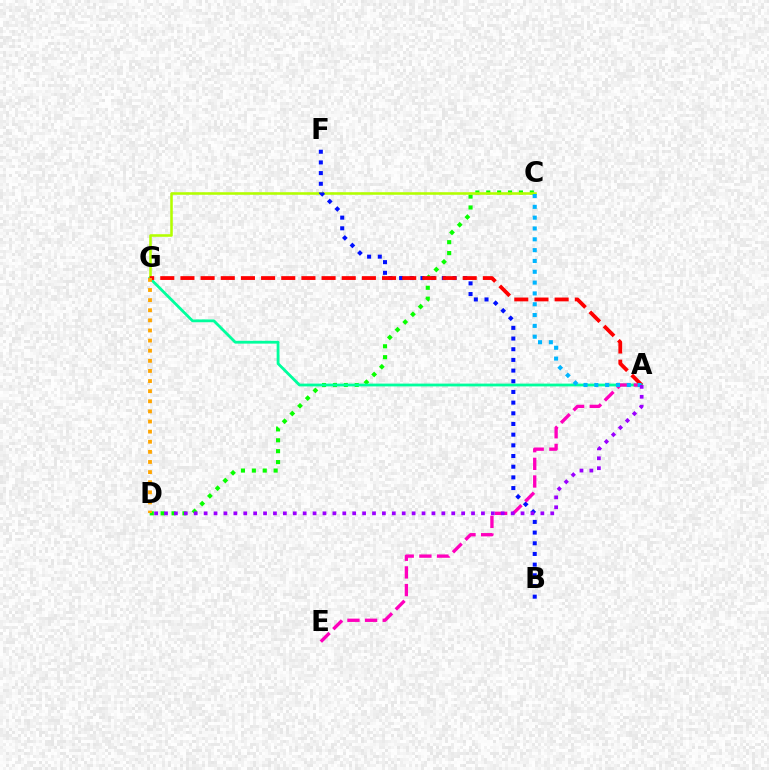{('C', 'D'): [{'color': '#08ff00', 'line_style': 'dotted', 'thickness': 2.96}], ('A', 'G'): [{'color': '#00ff9d', 'line_style': 'solid', 'thickness': 2.01}, {'color': '#ff0000', 'line_style': 'dashed', 'thickness': 2.74}], ('C', 'G'): [{'color': '#b3ff00', 'line_style': 'solid', 'thickness': 1.85}], ('B', 'F'): [{'color': '#0010ff', 'line_style': 'dotted', 'thickness': 2.9}], ('A', 'E'): [{'color': '#ff00bd', 'line_style': 'dashed', 'thickness': 2.4}], ('D', 'G'): [{'color': '#ffa500', 'line_style': 'dotted', 'thickness': 2.75}], ('A', 'C'): [{'color': '#00b5ff', 'line_style': 'dotted', 'thickness': 2.94}], ('A', 'D'): [{'color': '#9b00ff', 'line_style': 'dotted', 'thickness': 2.69}]}